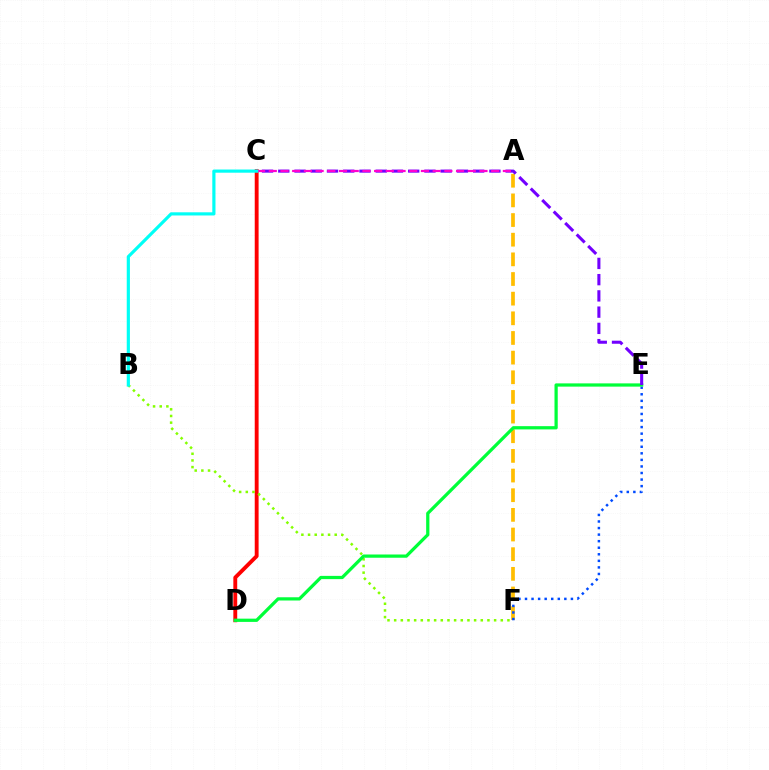{('C', 'D'): [{'color': '#ff0000', 'line_style': 'solid', 'thickness': 2.78}], ('B', 'F'): [{'color': '#84ff00', 'line_style': 'dotted', 'thickness': 1.81}], ('A', 'F'): [{'color': '#ffbd00', 'line_style': 'dashed', 'thickness': 2.67}], ('E', 'F'): [{'color': '#004bff', 'line_style': 'dotted', 'thickness': 1.78}], ('D', 'E'): [{'color': '#00ff39', 'line_style': 'solid', 'thickness': 2.33}], ('C', 'E'): [{'color': '#7200ff', 'line_style': 'dashed', 'thickness': 2.21}], ('A', 'C'): [{'color': '#ff00cf', 'line_style': 'dashed', 'thickness': 1.59}], ('B', 'C'): [{'color': '#00fff6', 'line_style': 'solid', 'thickness': 2.29}]}